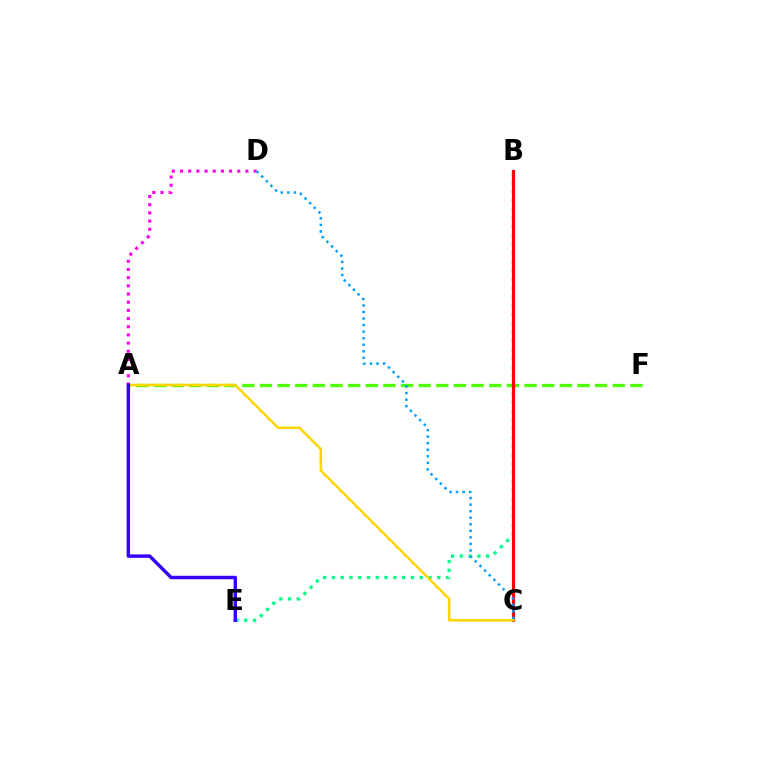{('A', 'D'): [{'color': '#ff00ed', 'line_style': 'dotted', 'thickness': 2.22}], ('A', 'F'): [{'color': '#4fff00', 'line_style': 'dashed', 'thickness': 2.4}], ('B', 'E'): [{'color': '#00ff86', 'line_style': 'dotted', 'thickness': 2.39}], ('B', 'C'): [{'color': '#ff0000', 'line_style': 'solid', 'thickness': 2.26}], ('A', 'C'): [{'color': '#ffd500', 'line_style': 'solid', 'thickness': 1.8}], ('A', 'E'): [{'color': '#3700ff', 'line_style': 'solid', 'thickness': 2.49}], ('C', 'D'): [{'color': '#009eff', 'line_style': 'dotted', 'thickness': 1.78}]}